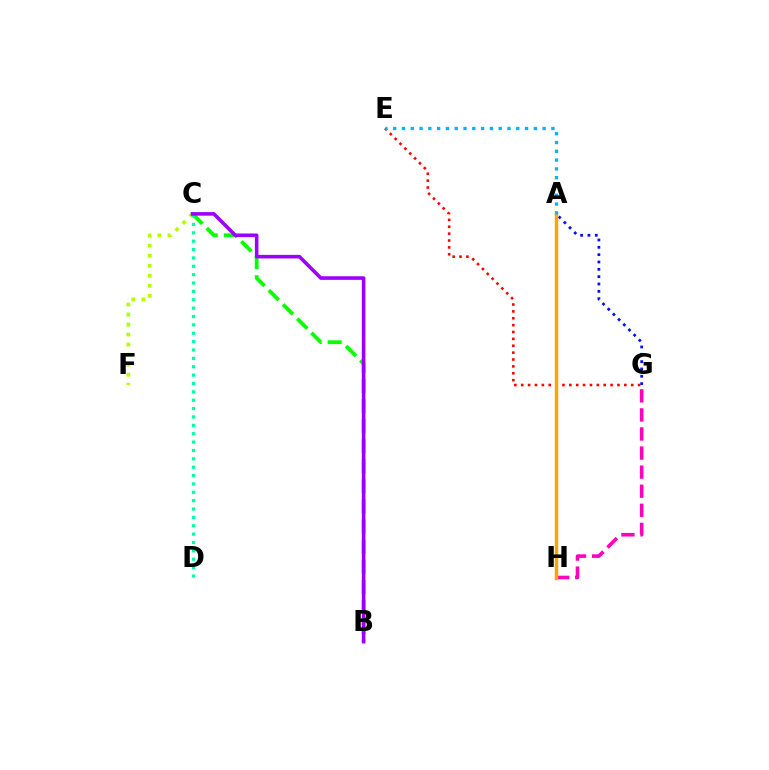{('C', 'F'): [{'color': '#b3ff00', 'line_style': 'dotted', 'thickness': 2.72}], ('B', 'C'): [{'color': '#08ff00', 'line_style': 'dashed', 'thickness': 2.73}, {'color': '#9b00ff', 'line_style': 'solid', 'thickness': 2.58}], ('C', 'D'): [{'color': '#00ff9d', 'line_style': 'dotted', 'thickness': 2.27}], ('E', 'G'): [{'color': '#ff0000', 'line_style': 'dotted', 'thickness': 1.87}], ('G', 'H'): [{'color': '#ff00bd', 'line_style': 'dashed', 'thickness': 2.59}], ('A', 'G'): [{'color': '#0010ff', 'line_style': 'dotted', 'thickness': 1.99}], ('A', 'H'): [{'color': '#ffa500', 'line_style': 'solid', 'thickness': 2.48}], ('A', 'E'): [{'color': '#00b5ff', 'line_style': 'dotted', 'thickness': 2.39}]}